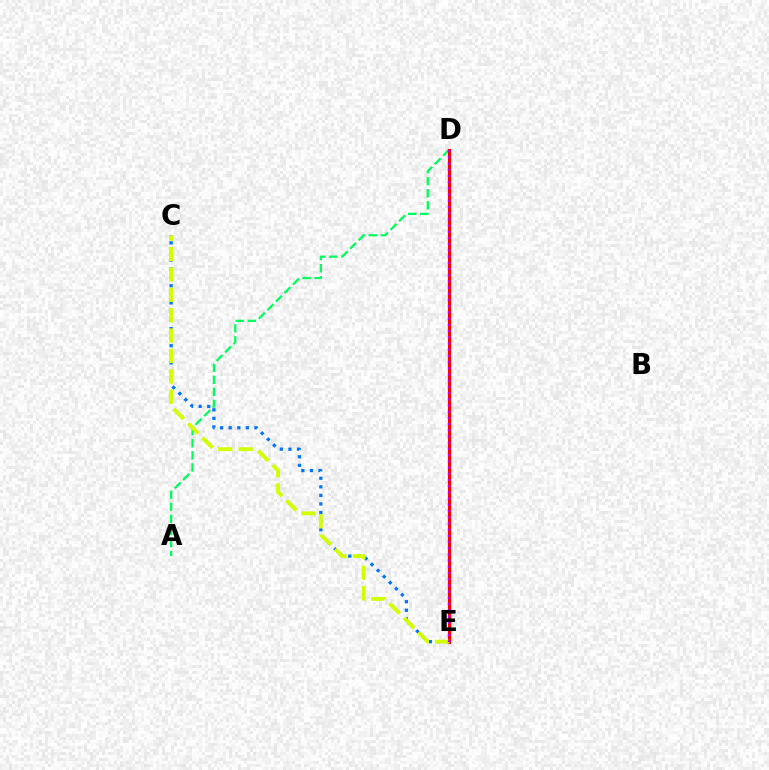{('A', 'D'): [{'color': '#00ff5c', 'line_style': 'dashed', 'thickness': 1.64}], ('C', 'E'): [{'color': '#0074ff', 'line_style': 'dotted', 'thickness': 2.33}, {'color': '#d1ff00', 'line_style': 'dashed', 'thickness': 2.77}], ('D', 'E'): [{'color': '#ff0000', 'line_style': 'solid', 'thickness': 2.29}, {'color': '#b900ff', 'line_style': 'dotted', 'thickness': 1.69}]}